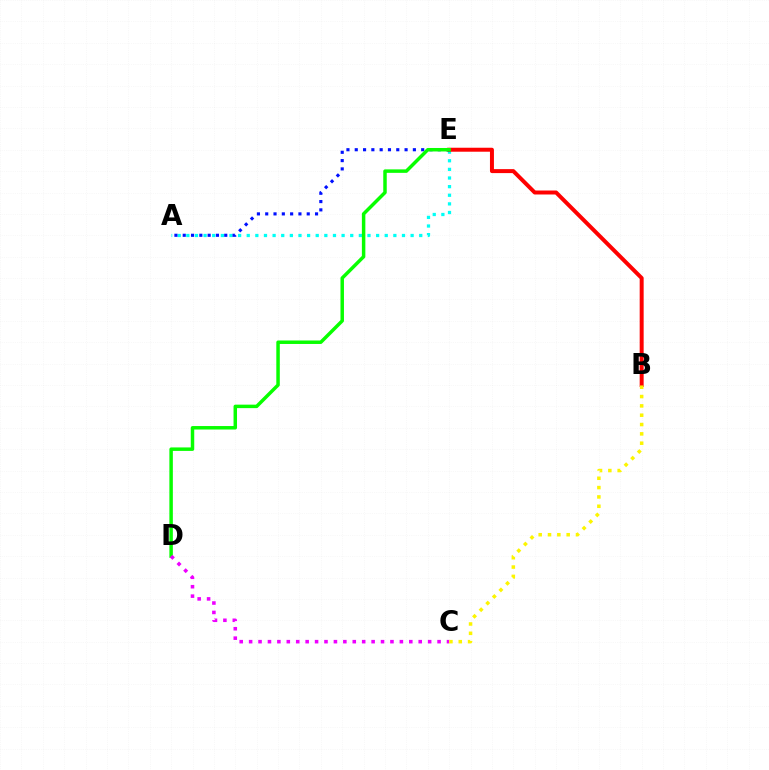{('A', 'E'): [{'color': '#00fff6', 'line_style': 'dotted', 'thickness': 2.34}, {'color': '#0010ff', 'line_style': 'dotted', 'thickness': 2.26}], ('B', 'E'): [{'color': '#ff0000', 'line_style': 'solid', 'thickness': 2.86}], ('D', 'E'): [{'color': '#08ff00', 'line_style': 'solid', 'thickness': 2.5}], ('C', 'D'): [{'color': '#ee00ff', 'line_style': 'dotted', 'thickness': 2.56}], ('B', 'C'): [{'color': '#fcf500', 'line_style': 'dotted', 'thickness': 2.54}]}